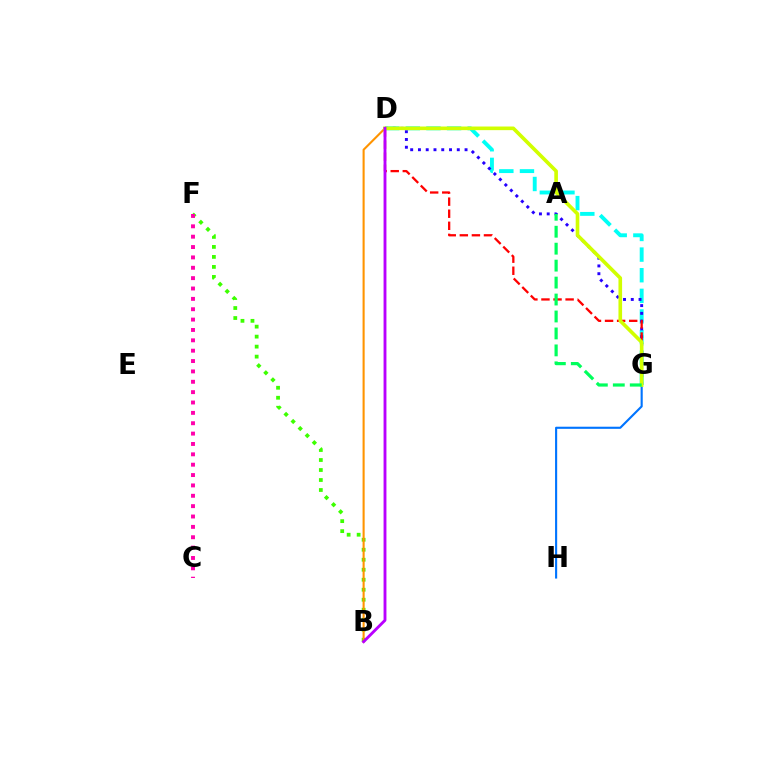{('D', 'G'): [{'color': '#00fff6', 'line_style': 'dashed', 'thickness': 2.8}, {'color': '#2500ff', 'line_style': 'dotted', 'thickness': 2.11}, {'color': '#ff0000', 'line_style': 'dashed', 'thickness': 1.64}, {'color': '#d1ff00', 'line_style': 'solid', 'thickness': 2.61}], ('G', 'H'): [{'color': '#0074ff', 'line_style': 'solid', 'thickness': 1.53}], ('B', 'F'): [{'color': '#3dff00', 'line_style': 'dotted', 'thickness': 2.72}], ('B', 'D'): [{'color': '#ff9400', 'line_style': 'solid', 'thickness': 1.51}, {'color': '#b900ff', 'line_style': 'solid', 'thickness': 2.07}], ('C', 'F'): [{'color': '#ff00ac', 'line_style': 'dotted', 'thickness': 2.82}], ('A', 'G'): [{'color': '#00ff5c', 'line_style': 'dashed', 'thickness': 2.3}]}